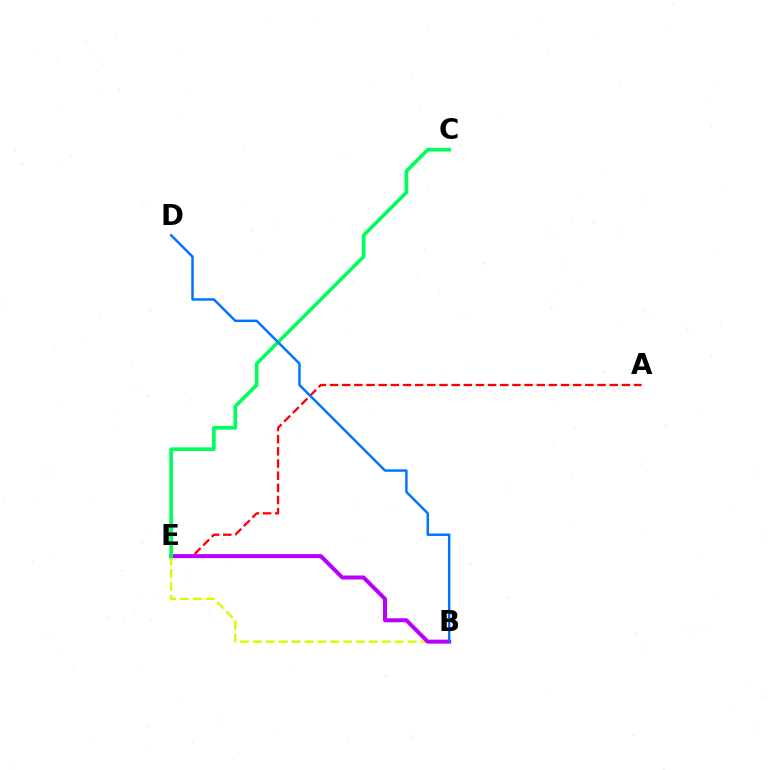{('B', 'E'): [{'color': '#d1ff00', 'line_style': 'dashed', 'thickness': 1.75}, {'color': '#b900ff', 'line_style': 'solid', 'thickness': 2.88}], ('A', 'E'): [{'color': '#ff0000', 'line_style': 'dashed', 'thickness': 1.65}], ('C', 'E'): [{'color': '#00ff5c', 'line_style': 'solid', 'thickness': 2.63}], ('B', 'D'): [{'color': '#0074ff', 'line_style': 'solid', 'thickness': 1.78}]}